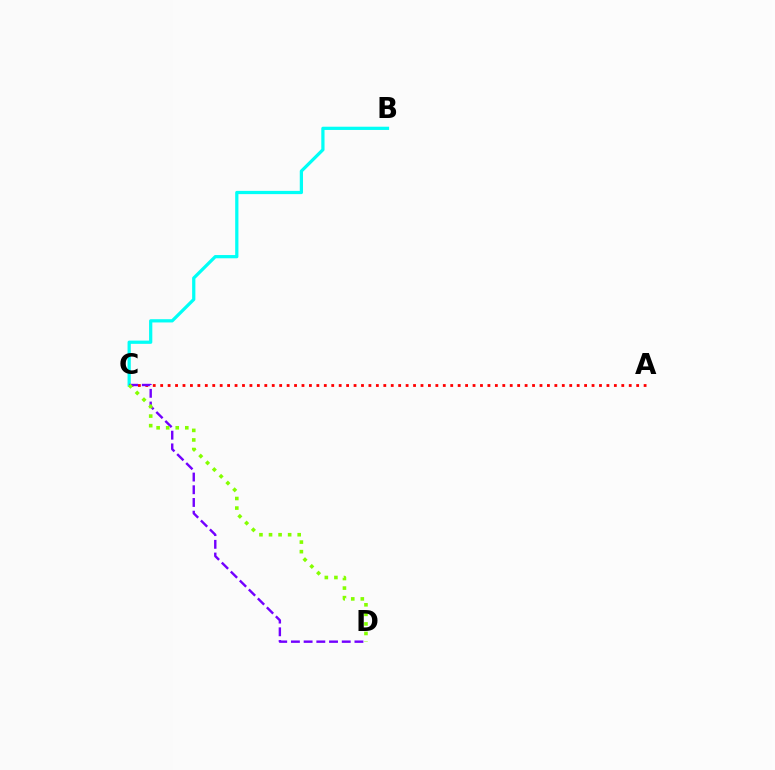{('A', 'C'): [{'color': '#ff0000', 'line_style': 'dotted', 'thickness': 2.02}], ('B', 'C'): [{'color': '#00fff6', 'line_style': 'solid', 'thickness': 2.33}], ('C', 'D'): [{'color': '#7200ff', 'line_style': 'dashed', 'thickness': 1.73}, {'color': '#84ff00', 'line_style': 'dotted', 'thickness': 2.6}]}